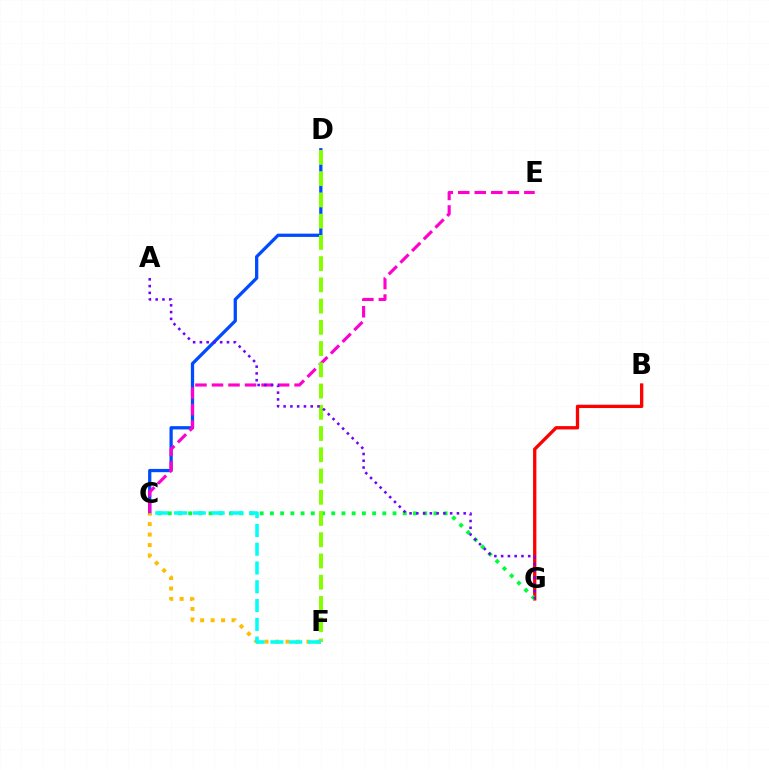{('B', 'G'): [{'color': '#ff0000', 'line_style': 'solid', 'thickness': 2.38}], ('C', 'D'): [{'color': '#004bff', 'line_style': 'solid', 'thickness': 2.35}], ('C', 'G'): [{'color': '#00ff39', 'line_style': 'dotted', 'thickness': 2.78}], ('C', 'E'): [{'color': '#ff00cf', 'line_style': 'dashed', 'thickness': 2.25}], ('D', 'F'): [{'color': '#84ff00', 'line_style': 'dashed', 'thickness': 2.89}], ('A', 'G'): [{'color': '#7200ff', 'line_style': 'dotted', 'thickness': 1.84}], ('C', 'F'): [{'color': '#ffbd00', 'line_style': 'dotted', 'thickness': 2.84}, {'color': '#00fff6', 'line_style': 'dashed', 'thickness': 2.55}]}